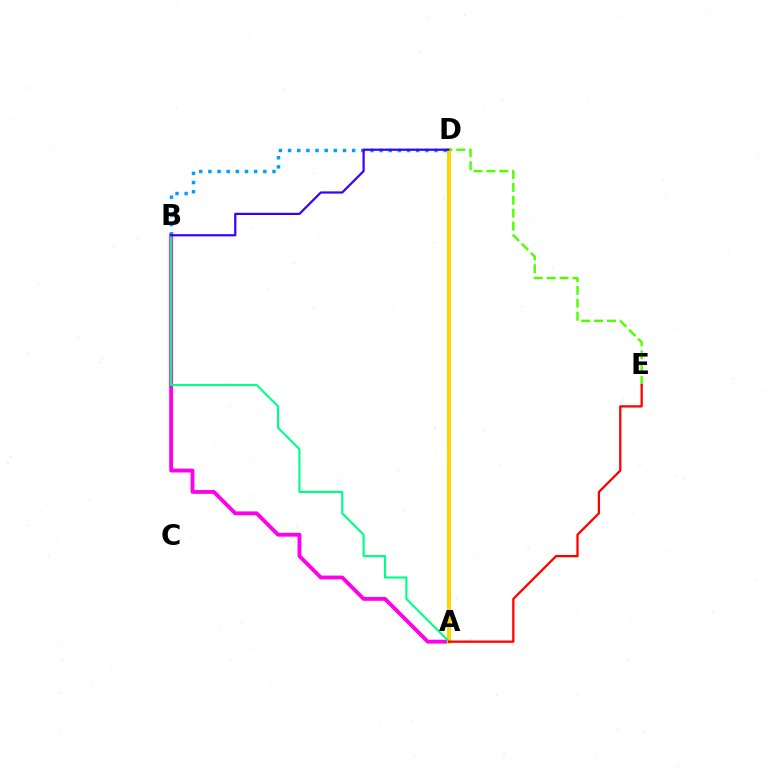{('A', 'B'): [{'color': '#ff00ed', 'line_style': 'solid', 'thickness': 2.77}, {'color': '#00ff86', 'line_style': 'solid', 'thickness': 1.53}], ('A', 'D'): [{'color': '#ffd500', 'line_style': 'solid', 'thickness': 2.9}], ('B', 'D'): [{'color': '#009eff', 'line_style': 'dotted', 'thickness': 2.49}, {'color': '#3700ff', 'line_style': 'solid', 'thickness': 1.59}], ('D', 'E'): [{'color': '#4fff00', 'line_style': 'dashed', 'thickness': 1.75}], ('A', 'E'): [{'color': '#ff0000', 'line_style': 'solid', 'thickness': 1.64}]}